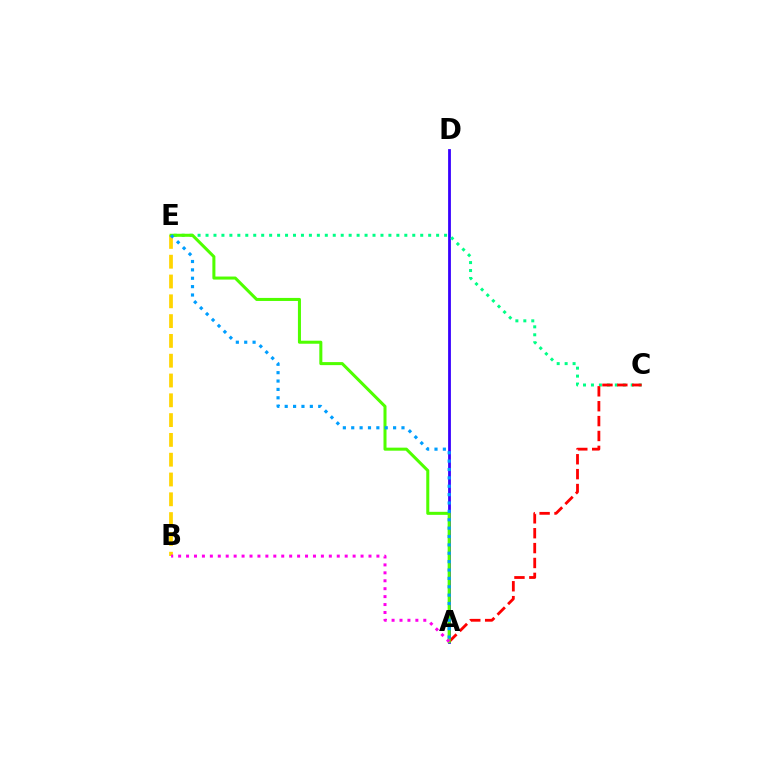{('A', 'D'): [{'color': '#3700ff', 'line_style': 'solid', 'thickness': 2.01}], ('B', 'E'): [{'color': '#ffd500', 'line_style': 'dashed', 'thickness': 2.69}], ('C', 'E'): [{'color': '#00ff86', 'line_style': 'dotted', 'thickness': 2.16}], ('A', 'C'): [{'color': '#ff0000', 'line_style': 'dashed', 'thickness': 2.02}], ('A', 'E'): [{'color': '#4fff00', 'line_style': 'solid', 'thickness': 2.18}, {'color': '#009eff', 'line_style': 'dotted', 'thickness': 2.28}], ('A', 'B'): [{'color': '#ff00ed', 'line_style': 'dotted', 'thickness': 2.16}]}